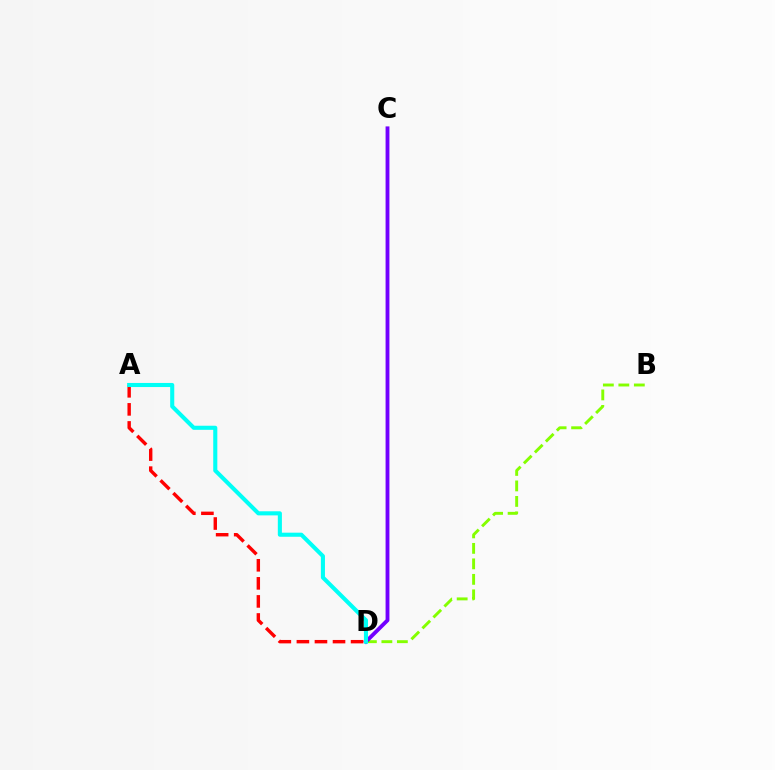{('A', 'D'): [{'color': '#ff0000', 'line_style': 'dashed', 'thickness': 2.45}, {'color': '#00fff6', 'line_style': 'solid', 'thickness': 2.94}], ('B', 'D'): [{'color': '#84ff00', 'line_style': 'dashed', 'thickness': 2.1}], ('C', 'D'): [{'color': '#7200ff', 'line_style': 'solid', 'thickness': 2.77}]}